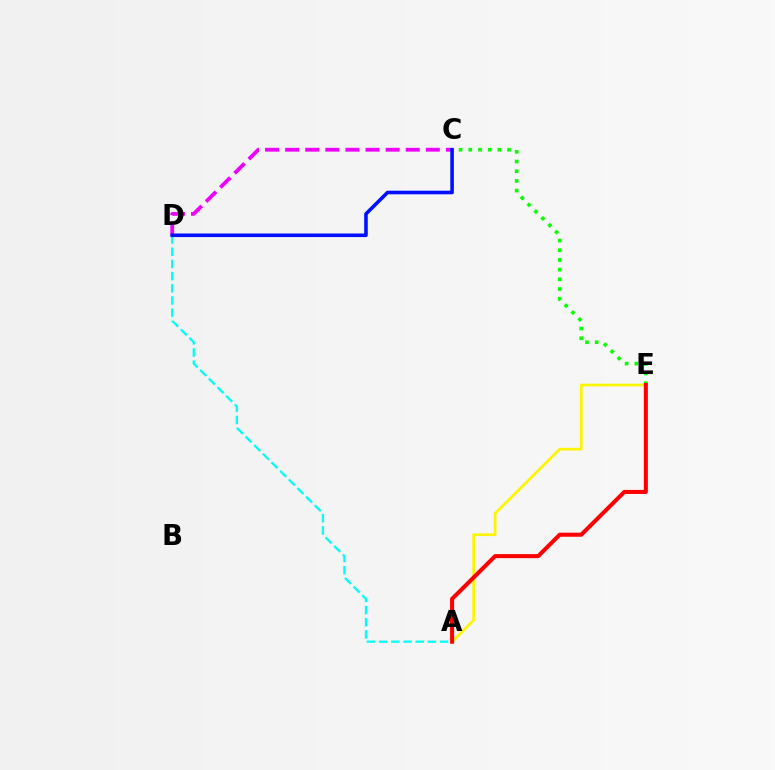{('A', 'E'): [{'color': '#fcf500', 'line_style': 'solid', 'thickness': 1.94}, {'color': '#ff0000', 'line_style': 'solid', 'thickness': 2.92}], ('C', 'E'): [{'color': '#08ff00', 'line_style': 'dotted', 'thickness': 2.63}], ('C', 'D'): [{'color': '#ee00ff', 'line_style': 'dashed', 'thickness': 2.73}, {'color': '#0010ff', 'line_style': 'solid', 'thickness': 2.58}], ('A', 'D'): [{'color': '#00fff6', 'line_style': 'dashed', 'thickness': 1.66}]}